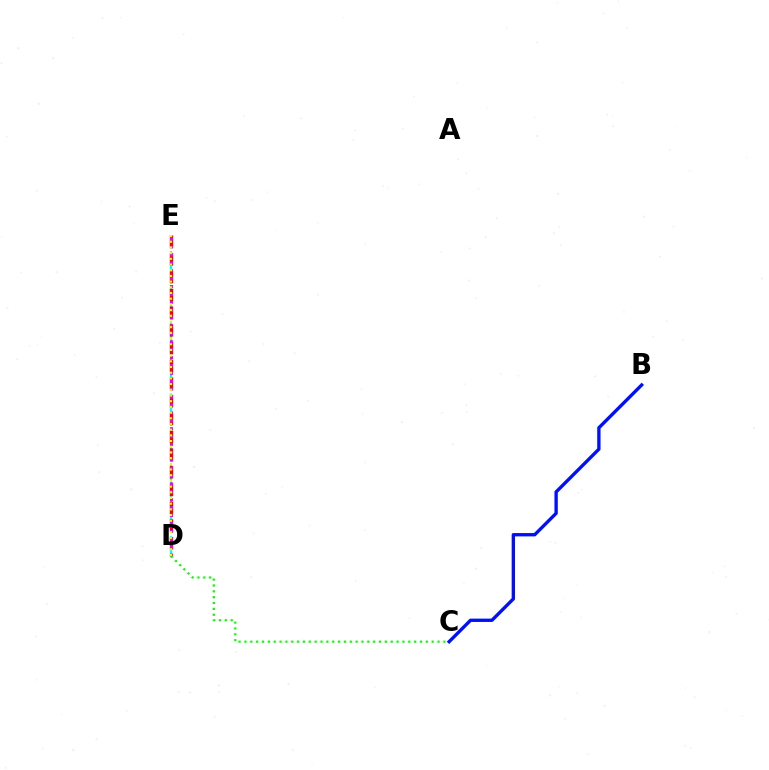{('D', 'E'): [{'color': '#00fff6', 'line_style': 'dashed', 'thickness': 1.61}, {'color': '#ff0000', 'line_style': 'dashed', 'thickness': 2.41}, {'color': '#ee00ff', 'line_style': 'dotted', 'thickness': 2.15}, {'color': '#fcf500', 'line_style': 'dotted', 'thickness': 1.55}], ('B', 'C'): [{'color': '#0010ff', 'line_style': 'solid', 'thickness': 2.41}], ('C', 'D'): [{'color': '#08ff00', 'line_style': 'dotted', 'thickness': 1.59}]}